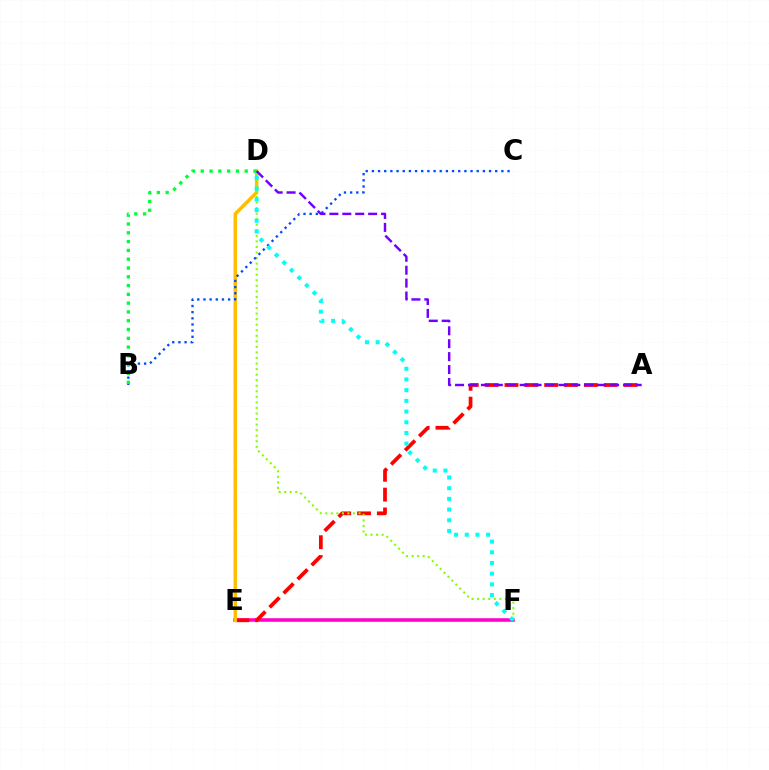{('E', 'F'): [{'color': '#ff00cf', 'line_style': 'solid', 'thickness': 2.55}], ('A', 'E'): [{'color': '#ff0000', 'line_style': 'dashed', 'thickness': 2.7}], ('D', 'E'): [{'color': '#ffbd00', 'line_style': 'solid', 'thickness': 2.52}], ('D', 'F'): [{'color': '#84ff00', 'line_style': 'dotted', 'thickness': 1.51}, {'color': '#00fff6', 'line_style': 'dotted', 'thickness': 2.9}], ('B', 'C'): [{'color': '#004bff', 'line_style': 'dotted', 'thickness': 1.68}], ('B', 'D'): [{'color': '#00ff39', 'line_style': 'dotted', 'thickness': 2.39}], ('A', 'D'): [{'color': '#7200ff', 'line_style': 'dashed', 'thickness': 1.76}]}